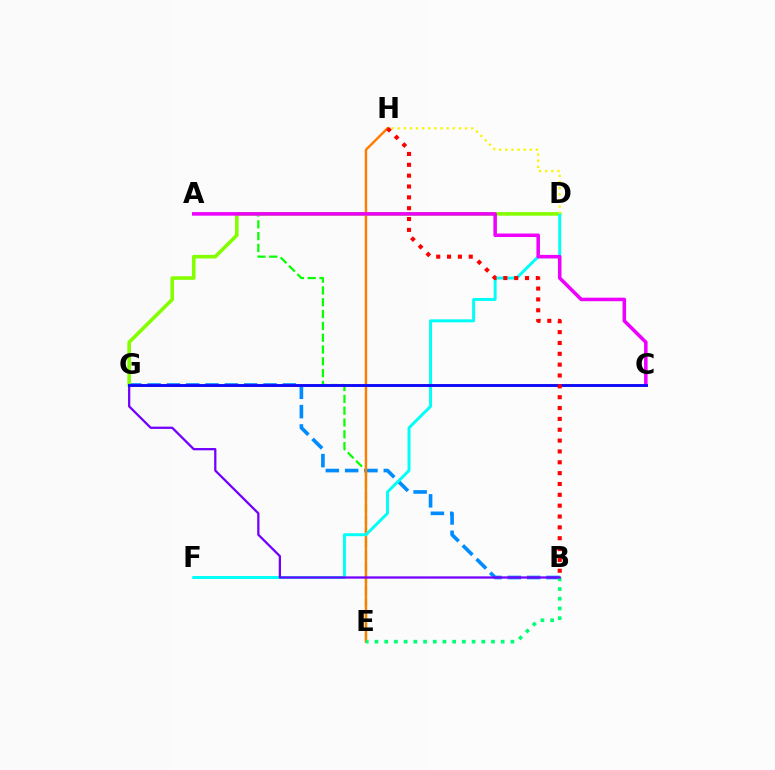{('A', 'E'): [{'color': '#08ff00', 'line_style': 'dashed', 'thickness': 1.6}], ('B', 'G'): [{'color': '#008cff', 'line_style': 'dashed', 'thickness': 2.63}, {'color': '#7200ff', 'line_style': 'solid', 'thickness': 1.63}], ('E', 'H'): [{'color': '#ff7c00', 'line_style': 'solid', 'thickness': 1.75}], ('B', 'E'): [{'color': '#00ff74', 'line_style': 'dotted', 'thickness': 2.64}], ('D', 'G'): [{'color': '#84ff00', 'line_style': 'solid', 'thickness': 2.59}], ('D', 'F'): [{'color': '#00fff6', 'line_style': 'solid', 'thickness': 2.13}], ('A', 'C'): [{'color': '#ee00ff', 'line_style': 'solid', 'thickness': 2.55}], ('C', 'G'): [{'color': '#ff0094', 'line_style': 'solid', 'thickness': 1.95}, {'color': '#0010ff', 'line_style': 'solid', 'thickness': 1.96}], ('D', 'H'): [{'color': '#fcf500', 'line_style': 'dotted', 'thickness': 1.67}], ('B', 'H'): [{'color': '#ff0000', 'line_style': 'dotted', 'thickness': 2.95}]}